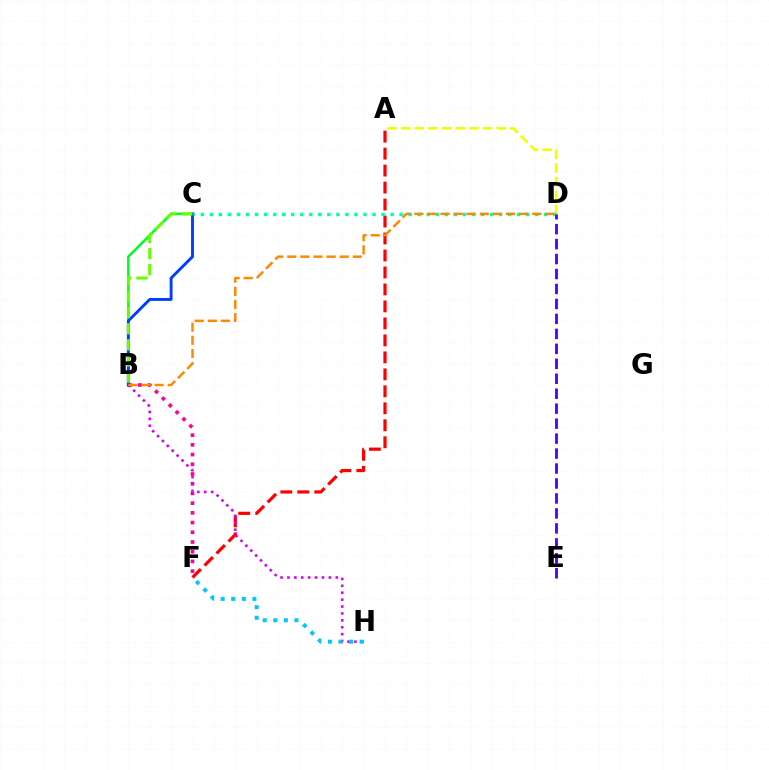{('A', 'F'): [{'color': '#ff0000', 'line_style': 'dashed', 'thickness': 2.31}], ('B', 'C'): [{'color': '#00ff27', 'line_style': 'solid', 'thickness': 1.84}, {'color': '#003fff', 'line_style': 'solid', 'thickness': 2.09}, {'color': '#66ff00', 'line_style': 'dashed', 'thickness': 2.19}], ('B', 'F'): [{'color': '#ff00a0', 'line_style': 'dotted', 'thickness': 2.64}], ('A', 'D'): [{'color': '#eeff00', 'line_style': 'dashed', 'thickness': 1.86}], ('B', 'H'): [{'color': '#d600ff', 'line_style': 'dotted', 'thickness': 1.88}], ('C', 'D'): [{'color': '#00ffaf', 'line_style': 'dotted', 'thickness': 2.46}], ('D', 'E'): [{'color': '#4f00ff', 'line_style': 'dashed', 'thickness': 2.03}], ('F', 'H'): [{'color': '#00c7ff', 'line_style': 'dotted', 'thickness': 2.87}], ('B', 'D'): [{'color': '#ff8800', 'line_style': 'dashed', 'thickness': 1.78}]}